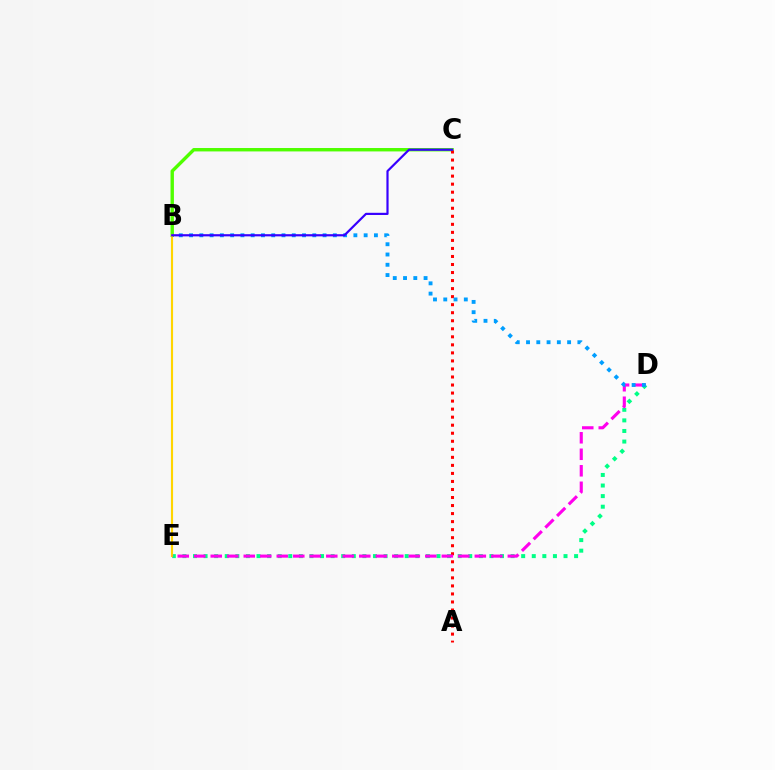{('D', 'E'): [{'color': '#00ff86', 'line_style': 'dotted', 'thickness': 2.88}, {'color': '#ff00ed', 'line_style': 'dashed', 'thickness': 2.24}], ('B', 'C'): [{'color': '#4fff00', 'line_style': 'solid', 'thickness': 2.45}, {'color': '#3700ff', 'line_style': 'solid', 'thickness': 1.57}], ('A', 'C'): [{'color': '#ff0000', 'line_style': 'dotted', 'thickness': 2.18}], ('B', 'E'): [{'color': '#ffd500', 'line_style': 'solid', 'thickness': 1.54}], ('B', 'D'): [{'color': '#009eff', 'line_style': 'dotted', 'thickness': 2.79}]}